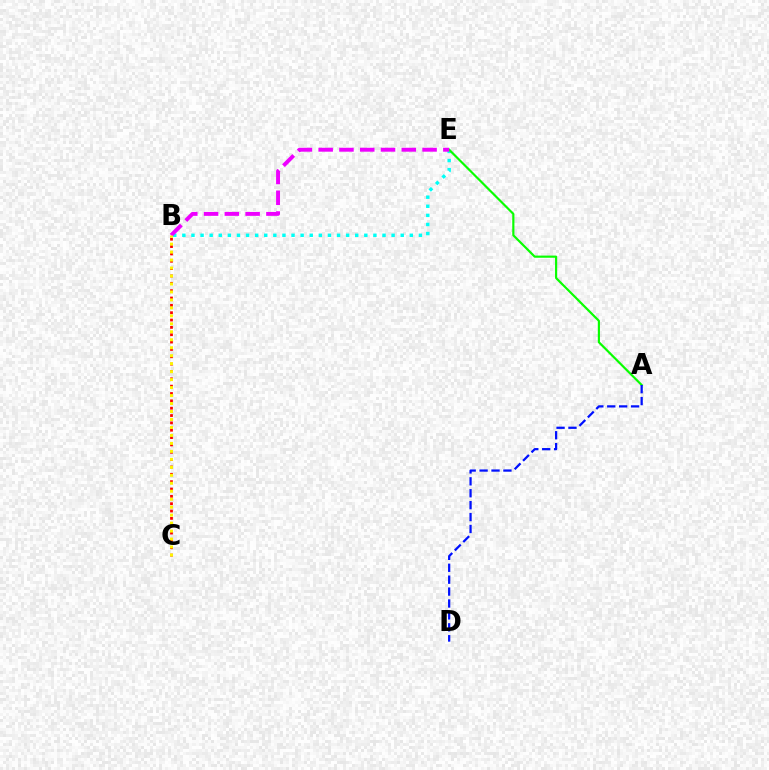{('B', 'E'): [{'color': '#00fff6', 'line_style': 'dotted', 'thickness': 2.47}, {'color': '#ee00ff', 'line_style': 'dashed', 'thickness': 2.82}], ('A', 'E'): [{'color': '#08ff00', 'line_style': 'solid', 'thickness': 1.56}], ('A', 'D'): [{'color': '#0010ff', 'line_style': 'dashed', 'thickness': 1.62}], ('B', 'C'): [{'color': '#ff0000', 'line_style': 'dotted', 'thickness': 2.0}, {'color': '#fcf500', 'line_style': 'dotted', 'thickness': 2.17}]}